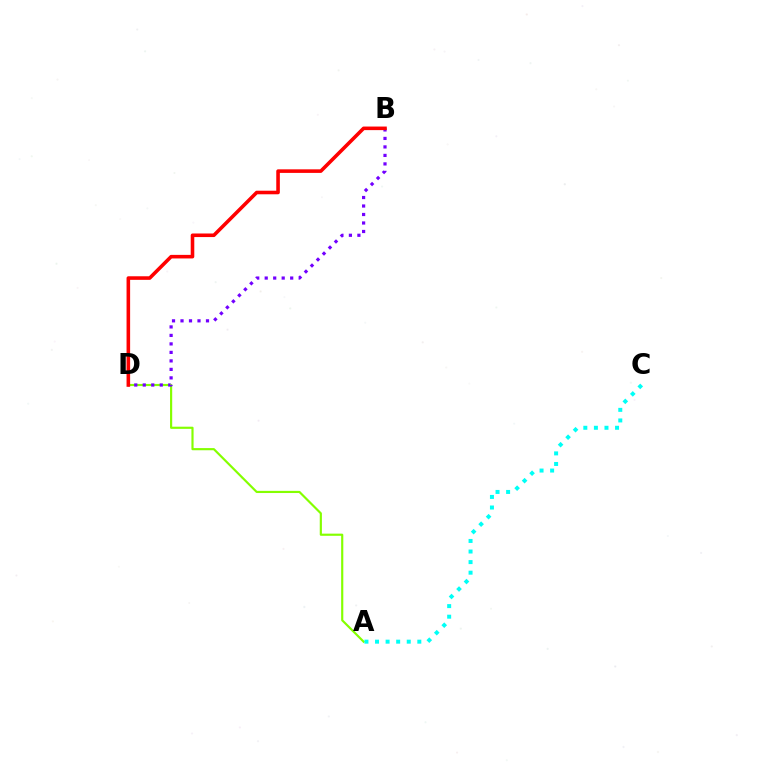{('A', 'D'): [{'color': '#84ff00', 'line_style': 'solid', 'thickness': 1.56}], ('B', 'D'): [{'color': '#7200ff', 'line_style': 'dotted', 'thickness': 2.31}, {'color': '#ff0000', 'line_style': 'solid', 'thickness': 2.58}], ('A', 'C'): [{'color': '#00fff6', 'line_style': 'dotted', 'thickness': 2.87}]}